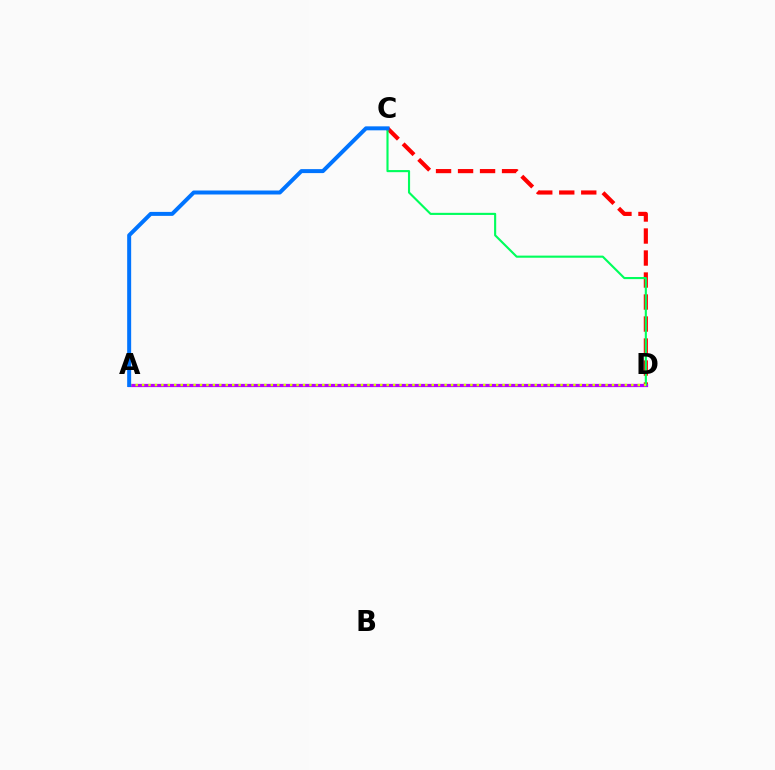{('C', 'D'): [{'color': '#ff0000', 'line_style': 'dashed', 'thickness': 2.99}, {'color': '#00ff5c', 'line_style': 'solid', 'thickness': 1.53}], ('A', 'D'): [{'color': '#b900ff', 'line_style': 'solid', 'thickness': 2.32}, {'color': '#d1ff00', 'line_style': 'dotted', 'thickness': 1.75}], ('A', 'C'): [{'color': '#0074ff', 'line_style': 'solid', 'thickness': 2.87}]}